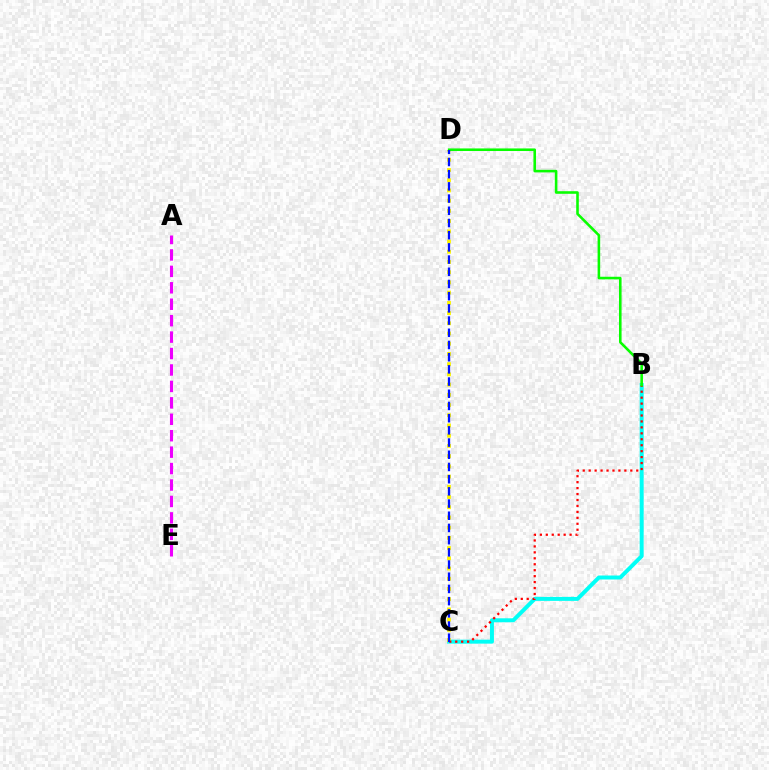{('B', 'C'): [{'color': '#00fff6', 'line_style': 'solid', 'thickness': 2.86}, {'color': '#ff0000', 'line_style': 'dotted', 'thickness': 1.62}], ('C', 'D'): [{'color': '#fcf500', 'line_style': 'dotted', 'thickness': 2.78}, {'color': '#0010ff', 'line_style': 'dashed', 'thickness': 1.66}], ('B', 'D'): [{'color': '#08ff00', 'line_style': 'solid', 'thickness': 1.86}], ('A', 'E'): [{'color': '#ee00ff', 'line_style': 'dashed', 'thickness': 2.23}]}